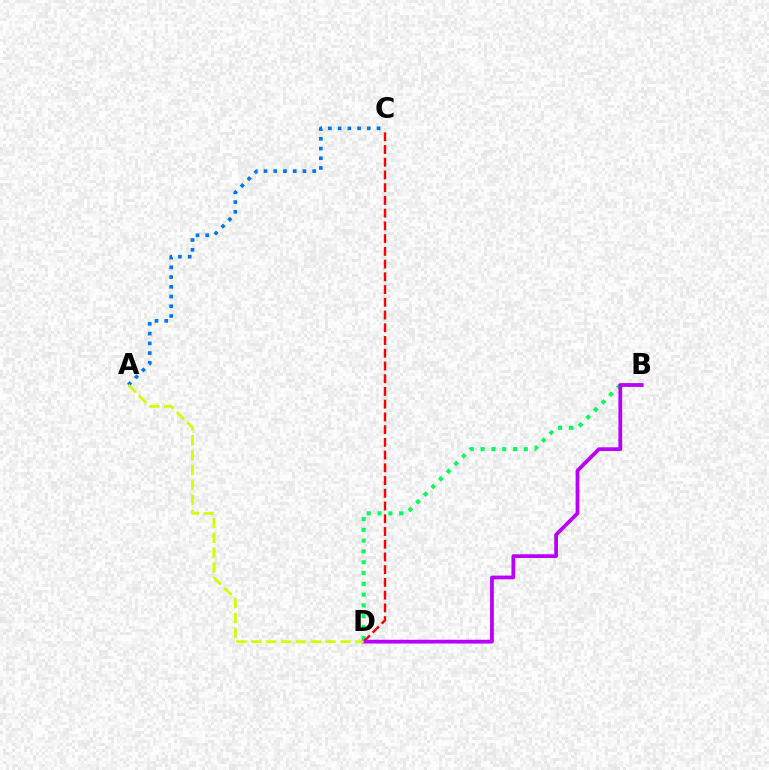{('B', 'D'): [{'color': '#00ff5c', 'line_style': 'dotted', 'thickness': 2.93}, {'color': '#b900ff', 'line_style': 'solid', 'thickness': 2.7}], ('C', 'D'): [{'color': '#ff0000', 'line_style': 'dashed', 'thickness': 1.73}], ('A', 'C'): [{'color': '#0074ff', 'line_style': 'dotted', 'thickness': 2.65}], ('A', 'D'): [{'color': '#d1ff00', 'line_style': 'dashed', 'thickness': 2.02}]}